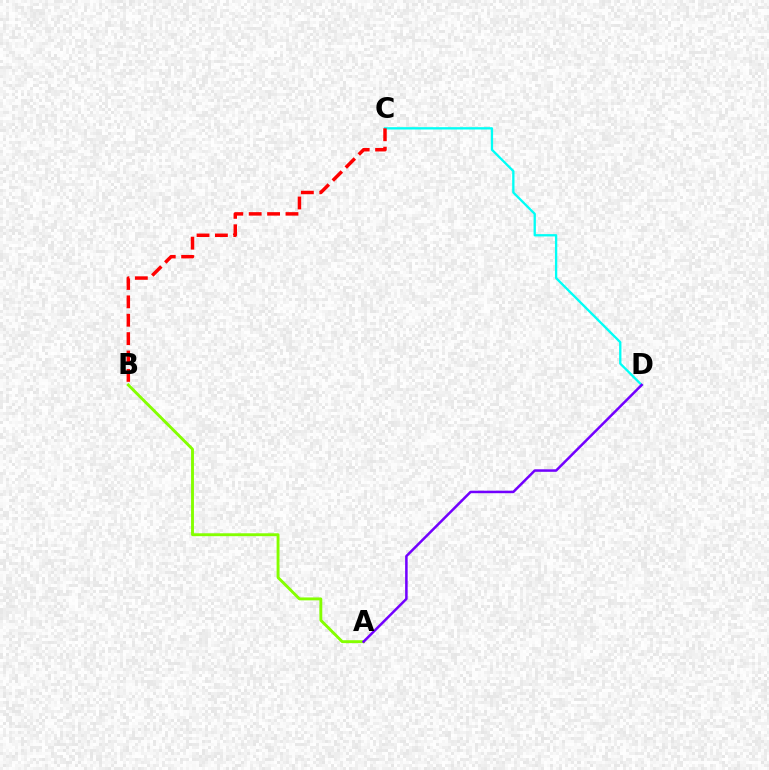{('C', 'D'): [{'color': '#00fff6', 'line_style': 'solid', 'thickness': 1.67}], ('A', 'B'): [{'color': '#84ff00', 'line_style': 'solid', 'thickness': 2.08}], ('A', 'D'): [{'color': '#7200ff', 'line_style': 'solid', 'thickness': 1.81}], ('B', 'C'): [{'color': '#ff0000', 'line_style': 'dashed', 'thickness': 2.5}]}